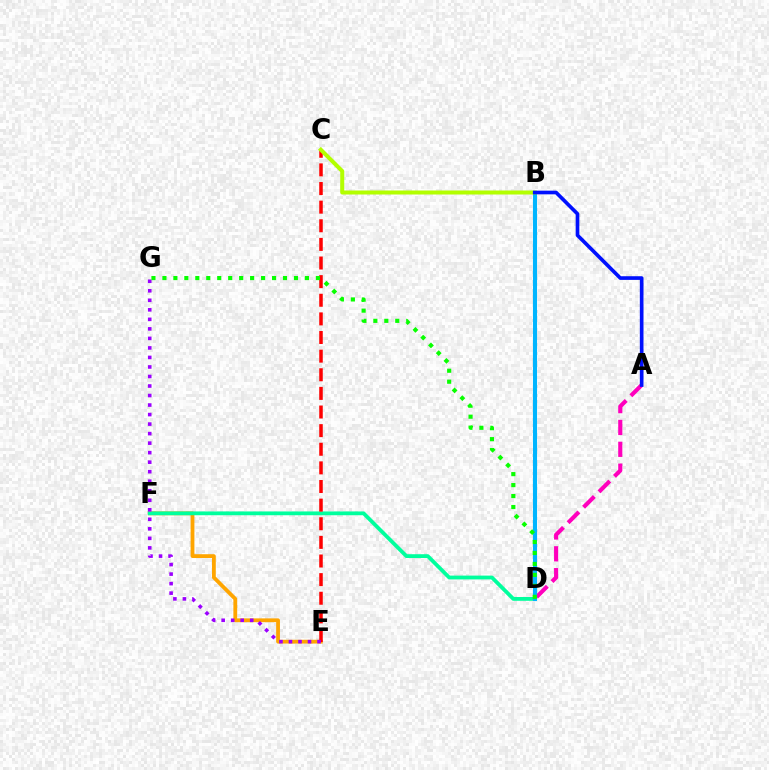{('A', 'D'): [{'color': '#ff00bd', 'line_style': 'dashed', 'thickness': 2.97}], ('E', 'F'): [{'color': '#ffa500', 'line_style': 'solid', 'thickness': 2.73}], ('D', 'F'): [{'color': '#00ff9d', 'line_style': 'solid', 'thickness': 2.74}], ('C', 'E'): [{'color': '#ff0000', 'line_style': 'dashed', 'thickness': 2.53}], ('E', 'G'): [{'color': '#9b00ff', 'line_style': 'dotted', 'thickness': 2.59}], ('B', 'D'): [{'color': '#00b5ff', 'line_style': 'solid', 'thickness': 2.94}], ('B', 'C'): [{'color': '#b3ff00', 'line_style': 'solid', 'thickness': 2.89}], ('D', 'G'): [{'color': '#08ff00', 'line_style': 'dotted', 'thickness': 2.98}], ('A', 'B'): [{'color': '#0010ff', 'line_style': 'solid', 'thickness': 2.64}]}